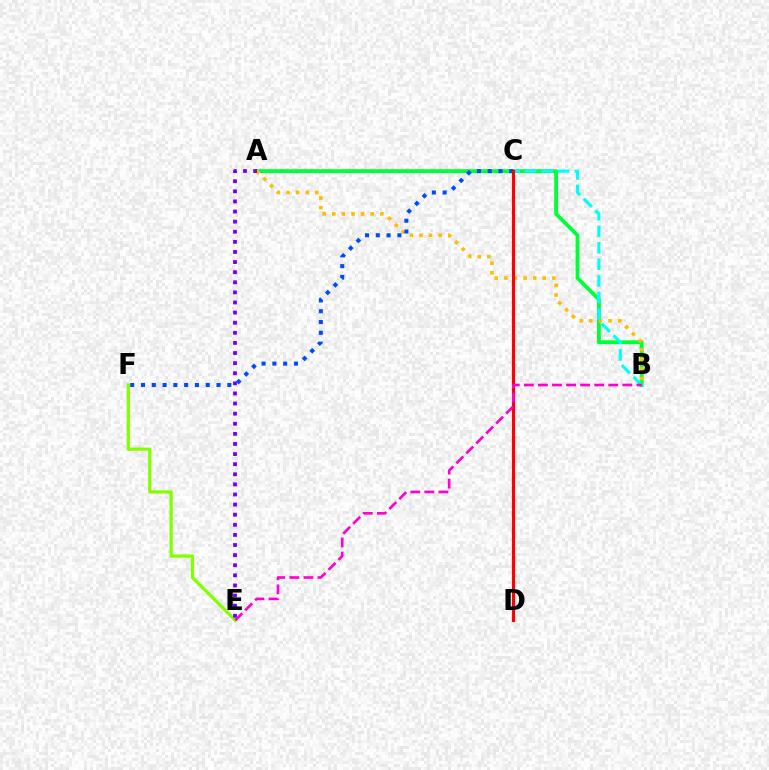{('A', 'B'): [{'color': '#00ff39', 'line_style': 'solid', 'thickness': 2.77}, {'color': '#ffbd00', 'line_style': 'dotted', 'thickness': 2.61}], ('E', 'F'): [{'color': '#84ff00', 'line_style': 'solid', 'thickness': 2.34}], ('C', 'F'): [{'color': '#004bff', 'line_style': 'dotted', 'thickness': 2.93}], ('B', 'C'): [{'color': '#00fff6', 'line_style': 'dashed', 'thickness': 2.25}], ('C', 'D'): [{'color': '#ff0000', 'line_style': 'solid', 'thickness': 2.27}], ('B', 'E'): [{'color': '#ff00cf', 'line_style': 'dashed', 'thickness': 1.91}], ('A', 'E'): [{'color': '#7200ff', 'line_style': 'dotted', 'thickness': 2.75}]}